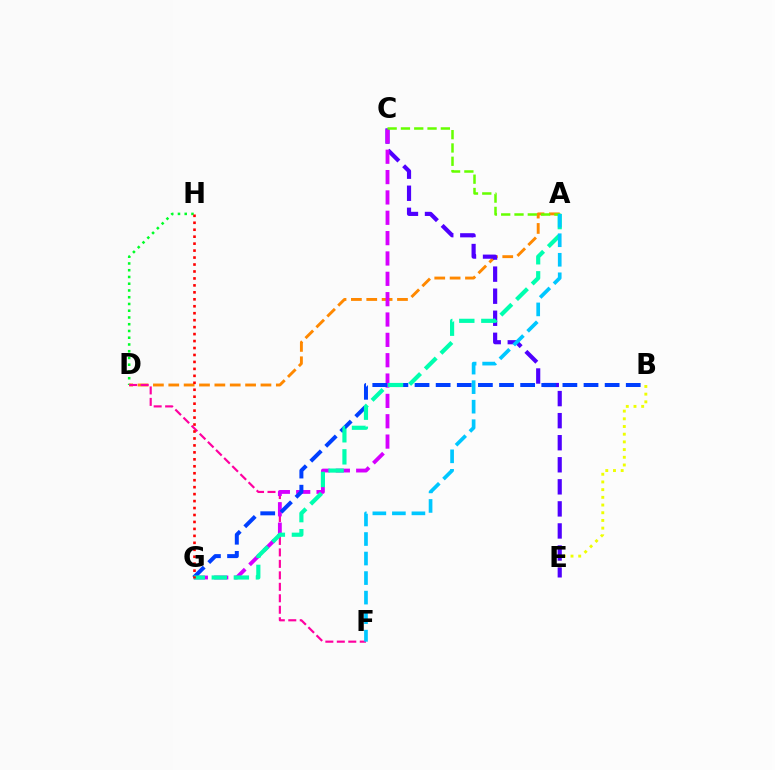{('D', 'H'): [{'color': '#00ff27', 'line_style': 'dotted', 'thickness': 1.83}], ('B', 'E'): [{'color': '#eeff00', 'line_style': 'dotted', 'thickness': 2.09}], ('A', 'D'): [{'color': '#ff8800', 'line_style': 'dashed', 'thickness': 2.09}], ('D', 'F'): [{'color': '#ff00a0', 'line_style': 'dashed', 'thickness': 1.56}], ('C', 'E'): [{'color': '#4f00ff', 'line_style': 'dashed', 'thickness': 3.0}], ('C', 'G'): [{'color': '#d600ff', 'line_style': 'dashed', 'thickness': 2.76}], ('B', 'G'): [{'color': '#003fff', 'line_style': 'dashed', 'thickness': 2.87}], ('A', 'G'): [{'color': '#00ffaf', 'line_style': 'dashed', 'thickness': 3.0}], ('A', 'C'): [{'color': '#66ff00', 'line_style': 'dashed', 'thickness': 1.81}], ('A', 'F'): [{'color': '#00c7ff', 'line_style': 'dashed', 'thickness': 2.65}], ('G', 'H'): [{'color': '#ff0000', 'line_style': 'dotted', 'thickness': 1.89}]}